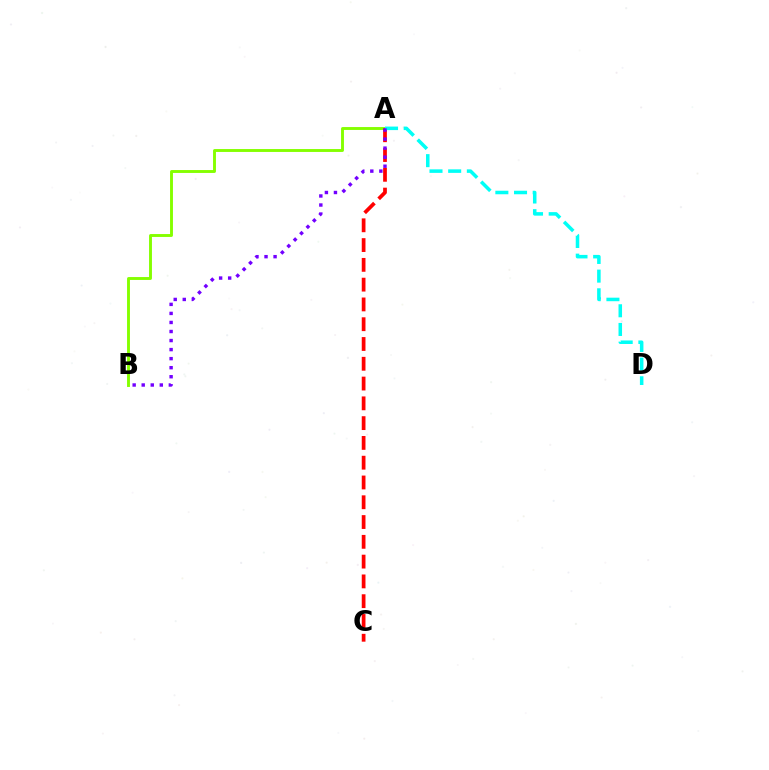{('A', 'B'): [{'color': '#84ff00', 'line_style': 'solid', 'thickness': 2.09}, {'color': '#7200ff', 'line_style': 'dotted', 'thickness': 2.46}], ('A', 'C'): [{'color': '#ff0000', 'line_style': 'dashed', 'thickness': 2.69}], ('A', 'D'): [{'color': '#00fff6', 'line_style': 'dashed', 'thickness': 2.54}]}